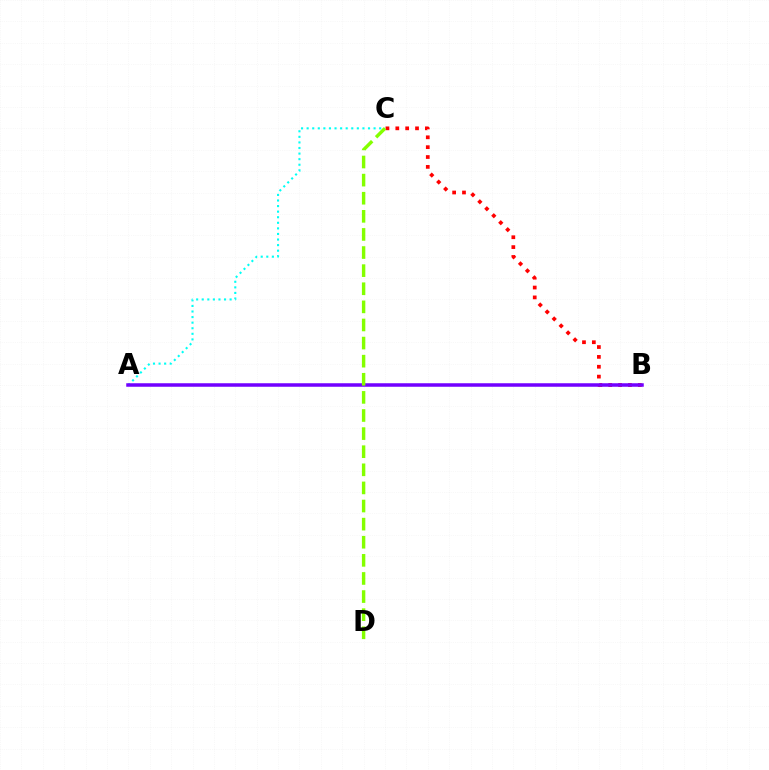{('B', 'C'): [{'color': '#ff0000', 'line_style': 'dotted', 'thickness': 2.68}], ('A', 'C'): [{'color': '#00fff6', 'line_style': 'dotted', 'thickness': 1.52}], ('A', 'B'): [{'color': '#7200ff', 'line_style': 'solid', 'thickness': 2.53}], ('C', 'D'): [{'color': '#84ff00', 'line_style': 'dashed', 'thickness': 2.46}]}